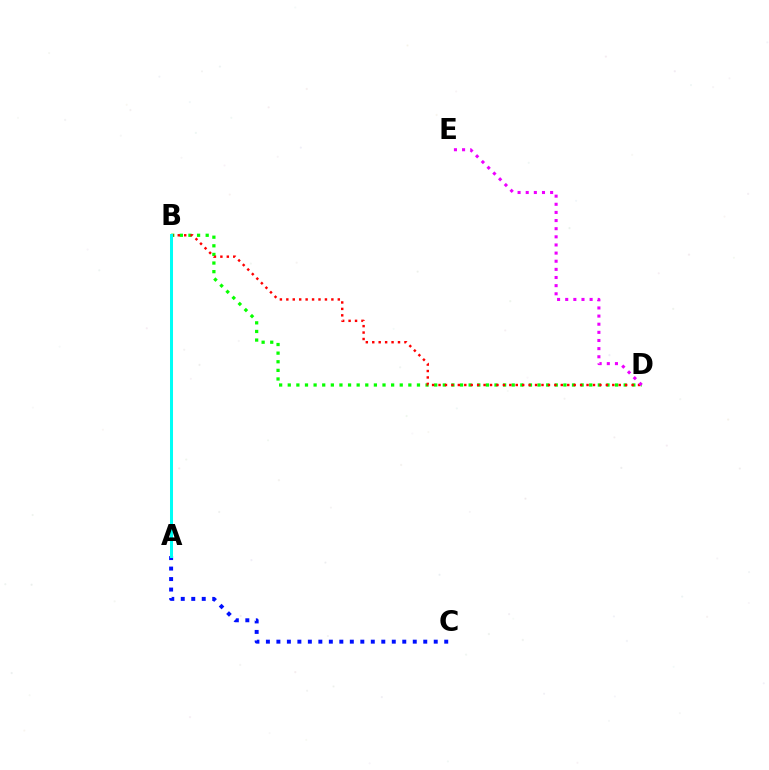{('A', 'B'): [{'color': '#fcf500', 'line_style': 'solid', 'thickness': 2.06}, {'color': '#00fff6', 'line_style': 'solid', 'thickness': 2.17}], ('B', 'D'): [{'color': '#08ff00', 'line_style': 'dotted', 'thickness': 2.34}, {'color': '#ff0000', 'line_style': 'dotted', 'thickness': 1.75}], ('A', 'C'): [{'color': '#0010ff', 'line_style': 'dotted', 'thickness': 2.85}], ('D', 'E'): [{'color': '#ee00ff', 'line_style': 'dotted', 'thickness': 2.21}]}